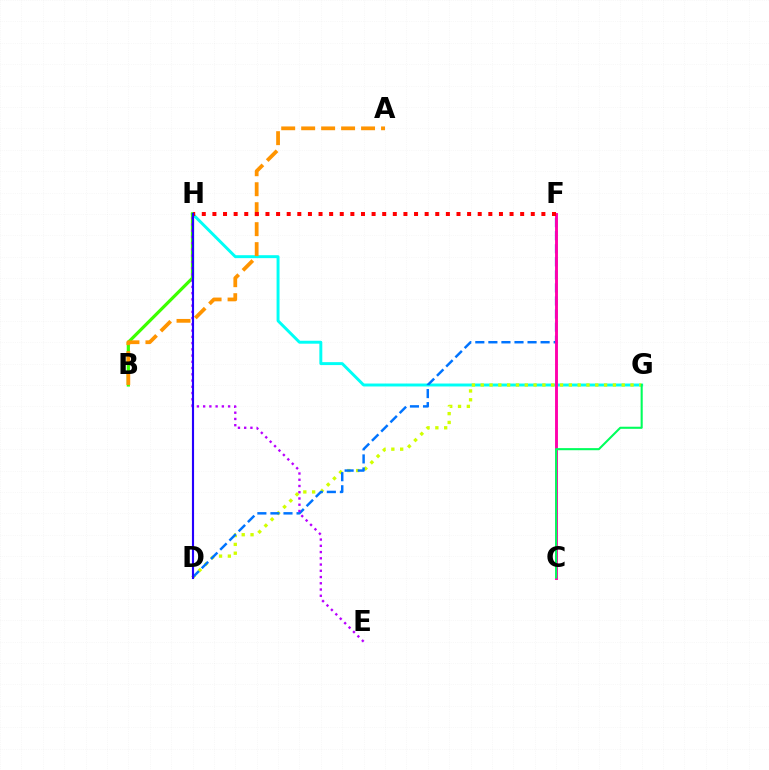{('G', 'H'): [{'color': '#00fff6', 'line_style': 'solid', 'thickness': 2.12}], ('B', 'H'): [{'color': '#3dff00', 'line_style': 'solid', 'thickness': 2.3}], ('D', 'G'): [{'color': '#d1ff00', 'line_style': 'dotted', 'thickness': 2.39}], ('D', 'F'): [{'color': '#0074ff', 'line_style': 'dashed', 'thickness': 1.77}], ('C', 'F'): [{'color': '#ff00ac', 'line_style': 'solid', 'thickness': 2.08}], ('A', 'B'): [{'color': '#ff9400', 'line_style': 'dashed', 'thickness': 2.71}], ('E', 'H'): [{'color': '#b900ff', 'line_style': 'dotted', 'thickness': 1.7}], ('F', 'H'): [{'color': '#ff0000', 'line_style': 'dotted', 'thickness': 2.88}], ('C', 'G'): [{'color': '#00ff5c', 'line_style': 'solid', 'thickness': 1.51}], ('D', 'H'): [{'color': '#2500ff', 'line_style': 'solid', 'thickness': 1.53}]}